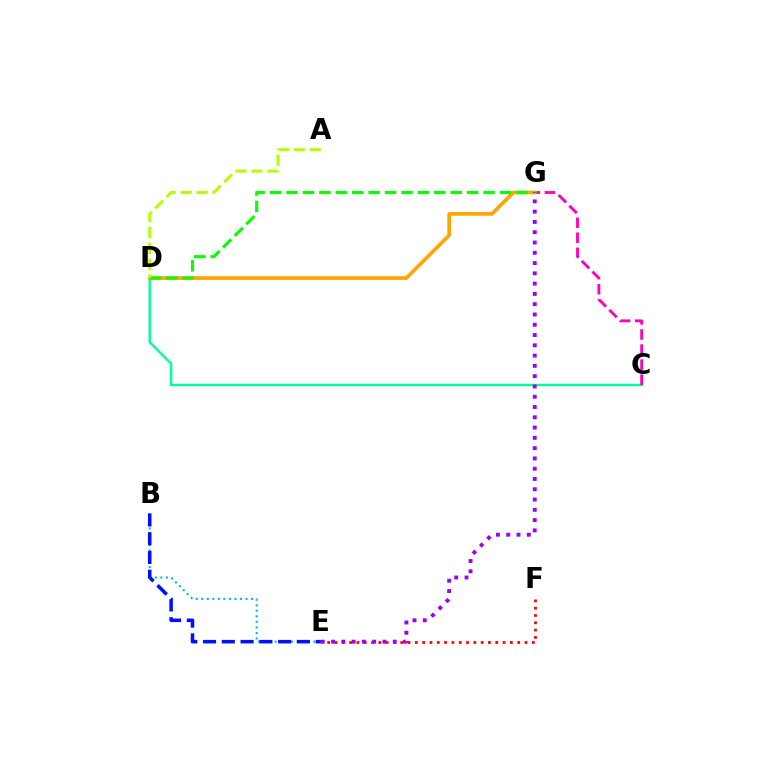{('C', 'D'): [{'color': '#00ff9d', 'line_style': 'solid', 'thickness': 1.74}], ('C', 'G'): [{'color': '#ff00bd', 'line_style': 'dashed', 'thickness': 2.05}], ('B', 'E'): [{'color': '#00b5ff', 'line_style': 'dotted', 'thickness': 1.5}, {'color': '#0010ff', 'line_style': 'dashed', 'thickness': 2.55}], ('D', 'G'): [{'color': '#ffa500', 'line_style': 'solid', 'thickness': 2.63}, {'color': '#08ff00', 'line_style': 'dashed', 'thickness': 2.23}], ('E', 'F'): [{'color': '#ff0000', 'line_style': 'dotted', 'thickness': 1.99}], ('A', 'D'): [{'color': '#b3ff00', 'line_style': 'dashed', 'thickness': 2.17}], ('E', 'G'): [{'color': '#9b00ff', 'line_style': 'dotted', 'thickness': 2.79}]}